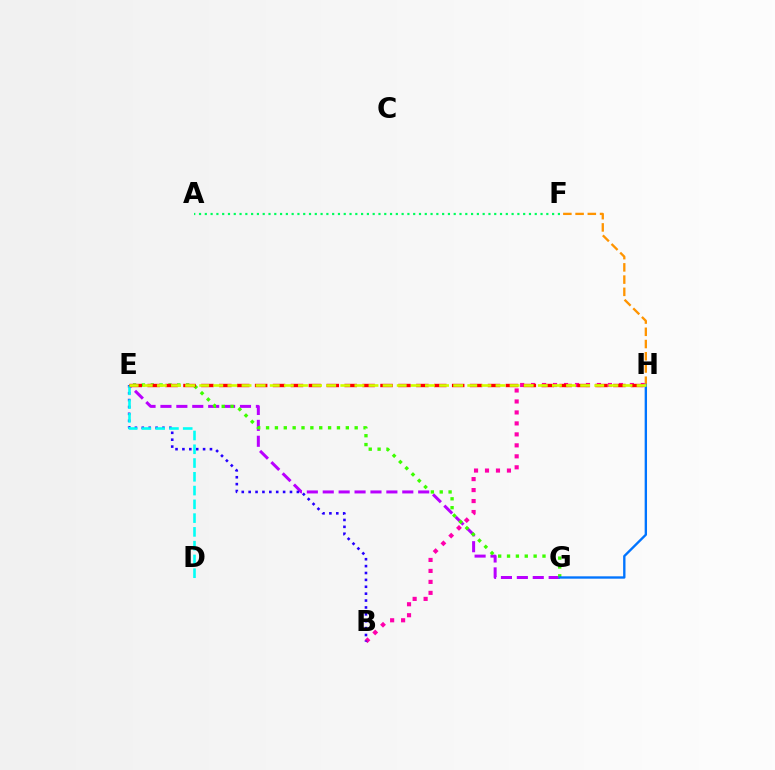{('E', 'G'): [{'color': '#b900ff', 'line_style': 'dashed', 'thickness': 2.16}, {'color': '#3dff00', 'line_style': 'dotted', 'thickness': 2.41}], ('B', 'H'): [{'color': '#ff00ac', 'line_style': 'dotted', 'thickness': 2.98}], ('A', 'F'): [{'color': '#00ff5c', 'line_style': 'dotted', 'thickness': 1.57}], ('B', 'E'): [{'color': '#2500ff', 'line_style': 'dotted', 'thickness': 1.87}], ('F', 'H'): [{'color': '#ff9400', 'line_style': 'dashed', 'thickness': 1.66}], ('D', 'E'): [{'color': '#00fff6', 'line_style': 'dashed', 'thickness': 1.87}], ('G', 'H'): [{'color': '#0074ff', 'line_style': 'solid', 'thickness': 1.7}], ('E', 'H'): [{'color': '#ff0000', 'line_style': 'dashed', 'thickness': 2.43}, {'color': '#d1ff00', 'line_style': 'dashed', 'thickness': 1.92}]}